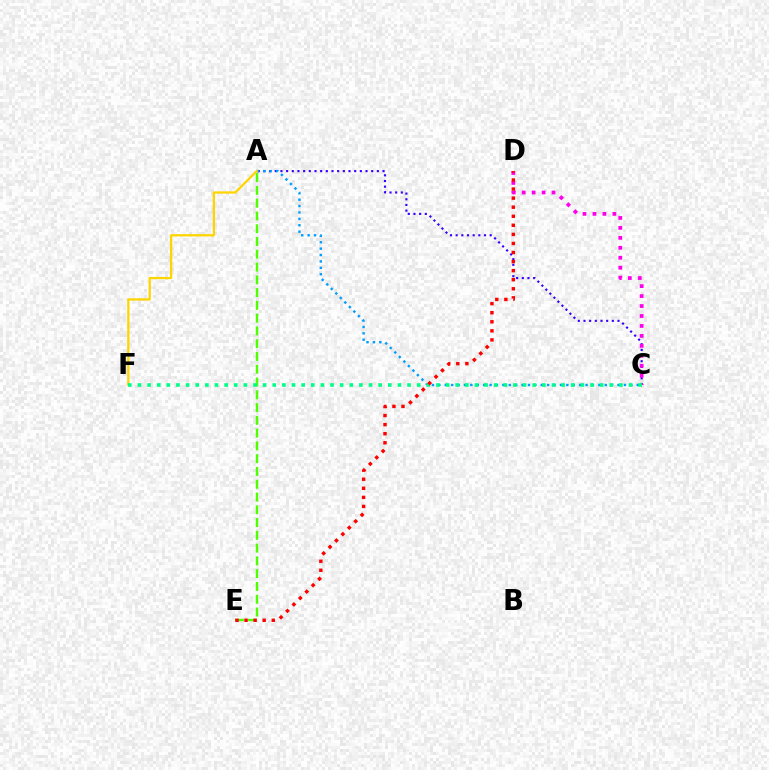{('A', 'C'): [{'color': '#3700ff', 'line_style': 'dotted', 'thickness': 1.54}, {'color': '#009eff', 'line_style': 'dotted', 'thickness': 1.74}], ('C', 'D'): [{'color': '#ff00ed', 'line_style': 'dotted', 'thickness': 2.7}], ('A', 'E'): [{'color': '#4fff00', 'line_style': 'dashed', 'thickness': 1.74}], ('A', 'F'): [{'color': '#ffd500', 'line_style': 'solid', 'thickness': 1.63}], ('C', 'F'): [{'color': '#00ff86', 'line_style': 'dotted', 'thickness': 2.62}], ('D', 'E'): [{'color': '#ff0000', 'line_style': 'dotted', 'thickness': 2.46}]}